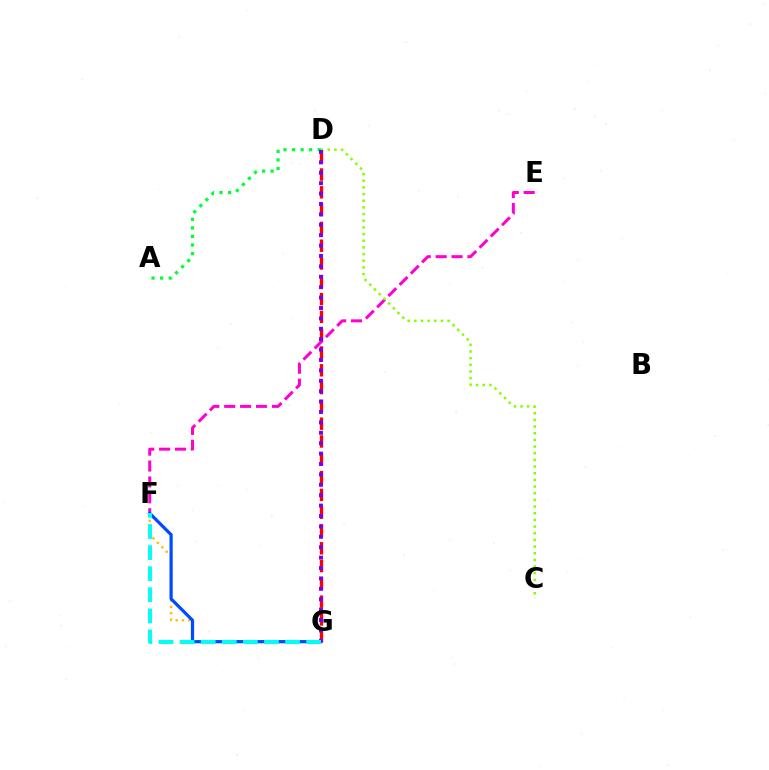{('E', 'F'): [{'color': '#ff00cf', 'line_style': 'dashed', 'thickness': 2.16}], ('C', 'D'): [{'color': '#84ff00', 'line_style': 'dotted', 'thickness': 1.81}], ('F', 'G'): [{'color': '#ffbd00', 'line_style': 'dotted', 'thickness': 1.72}, {'color': '#004bff', 'line_style': 'solid', 'thickness': 2.31}, {'color': '#00fff6', 'line_style': 'dashed', 'thickness': 2.86}], ('A', 'D'): [{'color': '#00ff39', 'line_style': 'dotted', 'thickness': 2.33}], ('D', 'G'): [{'color': '#ff0000', 'line_style': 'dashed', 'thickness': 2.42}, {'color': '#7200ff', 'line_style': 'dotted', 'thickness': 2.83}]}